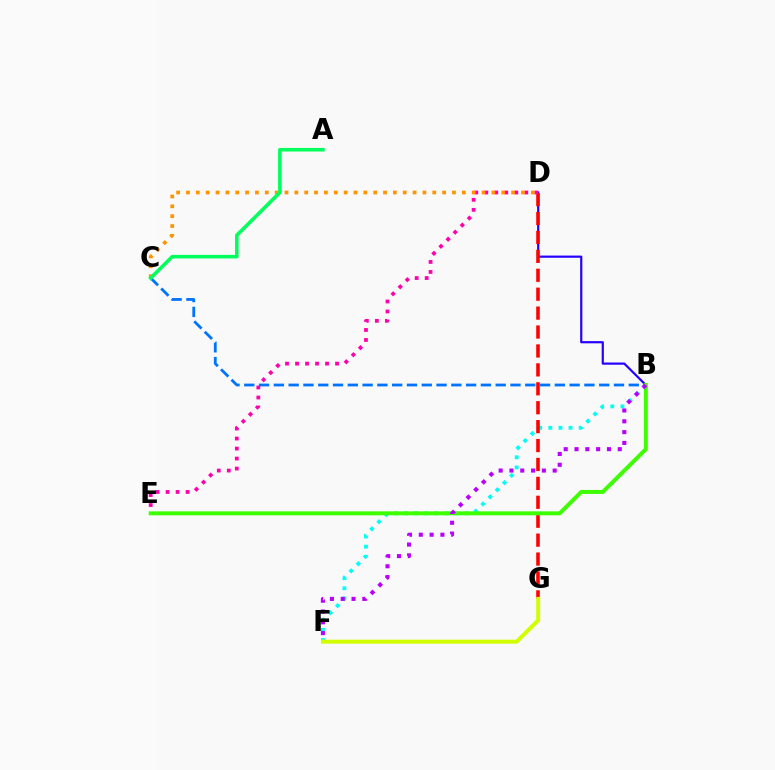{('B', 'F'): [{'color': '#00fff6', 'line_style': 'dotted', 'thickness': 2.75}, {'color': '#b900ff', 'line_style': 'dotted', 'thickness': 2.94}], ('B', 'D'): [{'color': '#2500ff', 'line_style': 'solid', 'thickness': 1.58}], ('B', 'C'): [{'color': '#0074ff', 'line_style': 'dashed', 'thickness': 2.01}], ('D', 'G'): [{'color': '#ff0000', 'line_style': 'dashed', 'thickness': 2.57}], ('D', 'E'): [{'color': '#ff00ac', 'line_style': 'dotted', 'thickness': 2.72}], ('C', 'D'): [{'color': '#ff9400', 'line_style': 'dotted', 'thickness': 2.68}], ('B', 'E'): [{'color': '#3dff00', 'line_style': 'solid', 'thickness': 2.86}], ('A', 'C'): [{'color': '#00ff5c', 'line_style': 'solid', 'thickness': 2.57}], ('F', 'G'): [{'color': '#d1ff00', 'line_style': 'solid', 'thickness': 2.86}]}